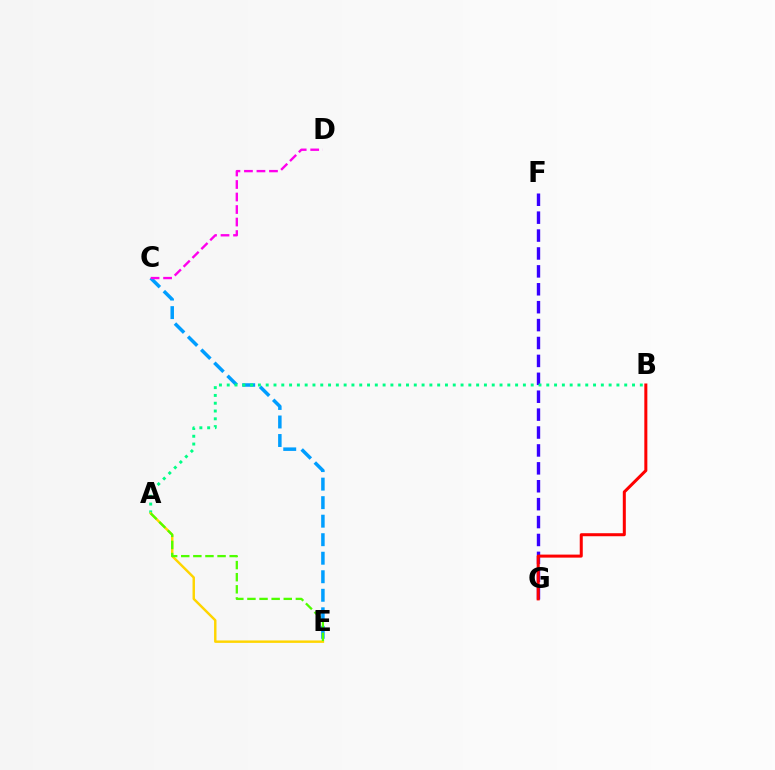{('F', 'G'): [{'color': '#3700ff', 'line_style': 'dashed', 'thickness': 2.43}], ('B', 'G'): [{'color': '#ff0000', 'line_style': 'solid', 'thickness': 2.17}], ('C', 'E'): [{'color': '#009eff', 'line_style': 'dashed', 'thickness': 2.52}], ('A', 'B'): [{'color': '#00ff86', 'line_style': 'dotted', 'thickness': 2.12}], ('C', 'D'): [{'color': '#ff00ed', 'line_style': 'dashed', 'thickness': 1.7}], ('A', 'E'): [{'color': '#ffd500', 'line_style': 'solid', 'thickness': 1.75}, {'color': '#4fff00', 'line_style': 'dashed', 'thickness': 1.64}]}